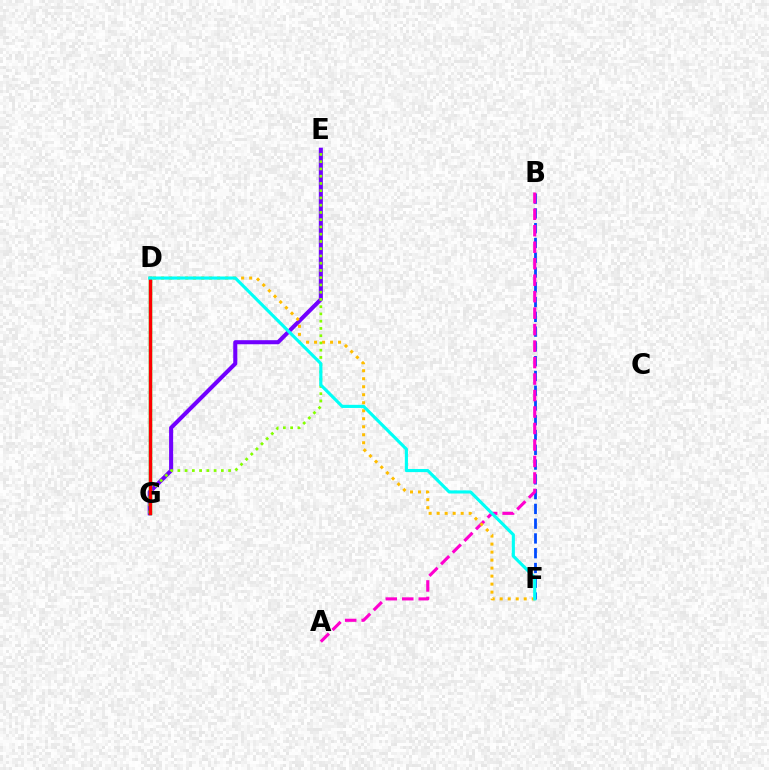{('B', 'F'): [{'color': '#004bff', 'line_style': 'dashed', 'thickness': 2.01}], ('E', 'G'): [{'color': '#7200ff', 'line_style': 'solid', 'thickness': 2.92}, {'color': '#84ff00', 'line_style': 'dotted', 'thickness': 1.97}], ('A', 'B'): [{'color': '#ff00cf', 'line_style': 'dashed', 'thickness': 2.24}], ('D', 'F'): [{'color': '#ffbd00', 'line_style': 'dotted', 'thickness': 2.17}, {'color': '#00fff6', 'line_style': 'solid', 'thickness': 2.26}], ('D', 'G'): [{'color': '#00ff39', 'line_style': 'solid', 'thickness': 2.49}, {'color': '#ff0000', 'line_style': 'solid', 'thickness': 2.41}]}